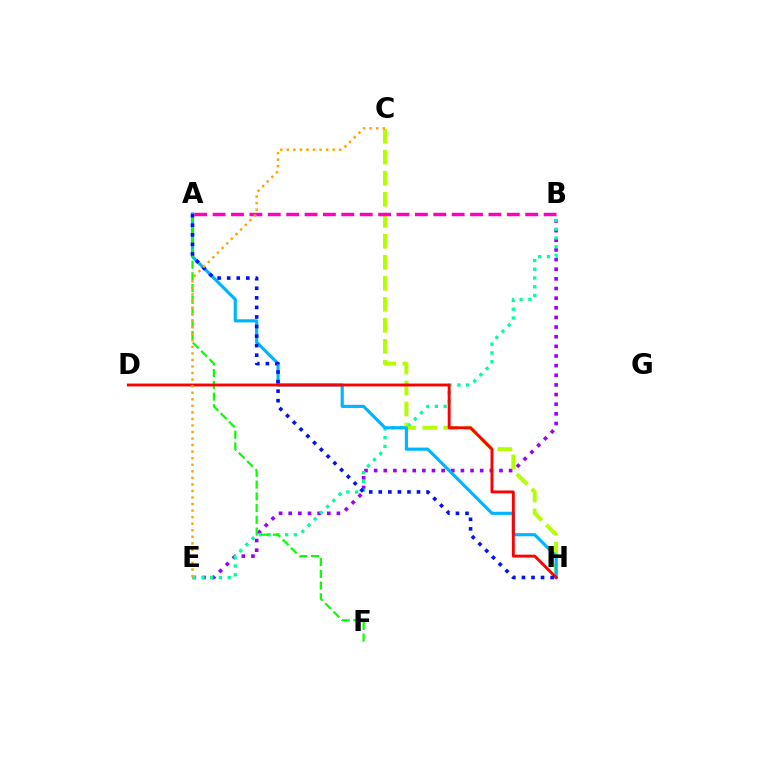{('B', 'E'): [{'color': '#9b00ff', 'line_style': 'dotted', 'thickness': 2.62}, {'color': '#00ff9d', 'line_style': 'dotted', 'thickness': 2.38}], ('C', 'H'): [{'color': '#b3ff00', 'line_style': 'dashed', 'thickness': 2.86}], ('A', 'H'): [{'color': '#00b5ff', 'line_style': 'solid', 'thickness': 2.26}, {'color': '#0010ff', 'line_style': 'dotted', 'thickness': 2.6}], ('A', 'F'): [{'color': '#08ff00', 'line_style': 'dashed', 'thickness': 1.6}], ('D', 'H'): [{'color': '#ff0000', 'line_style': 'solid', 'thickness': 2.08}], ('A', 'B'): [{'color': '#ff00bd', 'line_style': 'dashed', 'thickness': 2.5}], ('C', 'E'): [{'color': '#ffa500', 'line_style': 'dotted', 'thickness': 1.78}]}